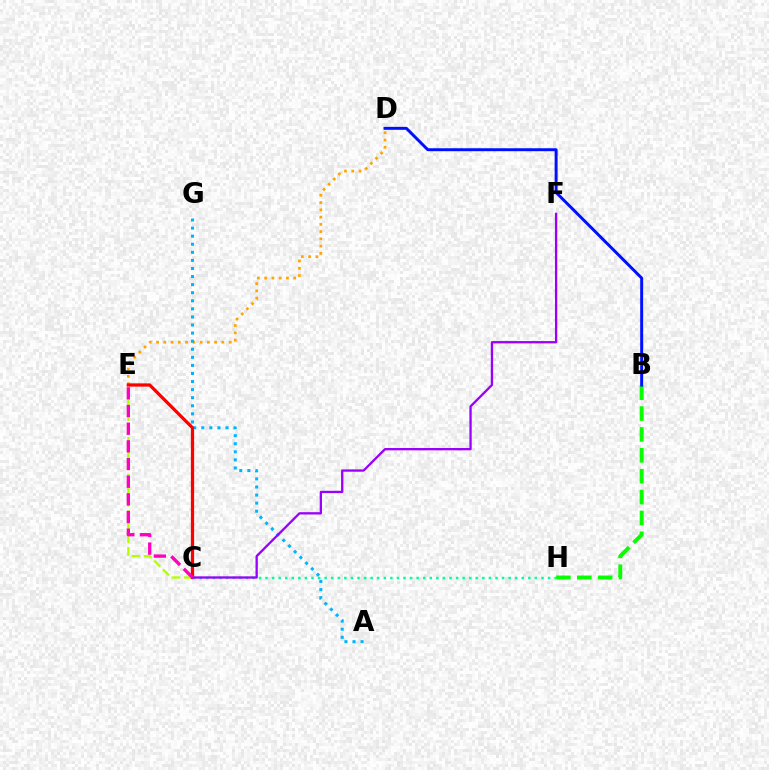{('D', 'E'): [{'color': '#ffa500', 'line_style': 'dotted', 'thickness': 1.97}], ('A', 'G'): [{'color': '#00b5ff', 'line_style': 'dotted', 'thickness': 2.19}], ('C', 'E'): [{'color': '#b3ff00', 'line_style': 'dashed', 'thickness': 1.66}, {'color': '#ff0000', 'line_style': 'solid', 'thickness': 2.34}, {'color': '#ff00bd', 'line_style': 'dashed', 'thickness': 2.4}], ('B', 'H'): [{'color': '#08ff00', 'line_style': 'dashed', 'thickness': 2.84}], ('C', 'H'): [{'color': '#00ff9d', 'line_style': 'dotted', 'thickness': 1.79}], ('C', 'F'): [{'color': '#9b00ff', 'line_style': 'solid', 'thickness': 1.67}], ('B', 'D'): [{'color': '#0010ff', 'line_style': 'solid', 'thickness': 2.13}]}